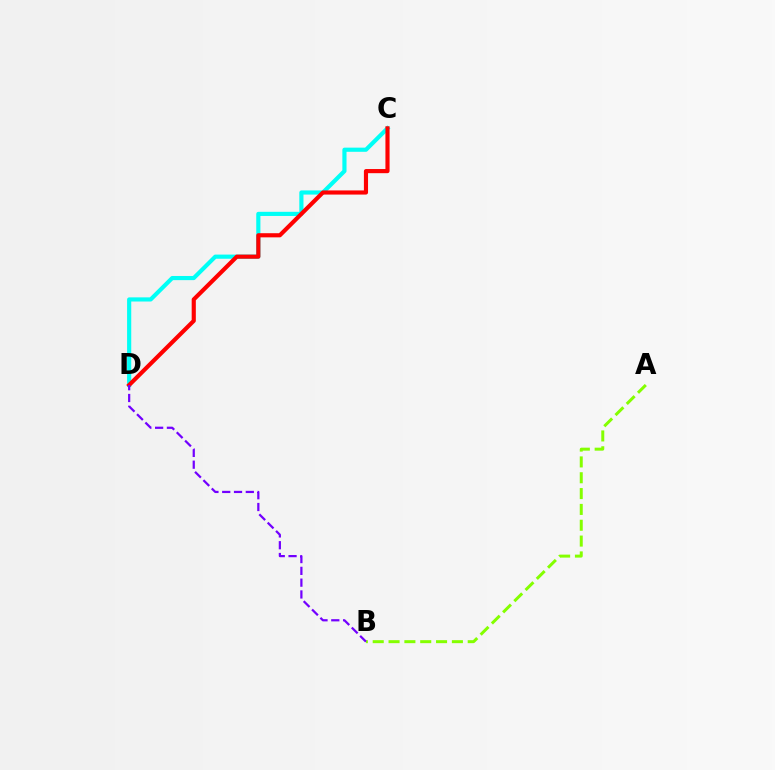{('A', 'B'): [{'color': '#84ff00', 'line_style': 'dashed', 'thickness': 2.15}], ('C', 'D'): [{'color': '#00fff6', 'line_style': 'solid', 'thickness': 2.99}, {'color': '#ff0000', 'line_style': 'solid', 'thickness': 2.98}], ('B', 'D'): [{'color': '#7200ff', 'line_style': 'dashed', 'thickness': 1.6}]}